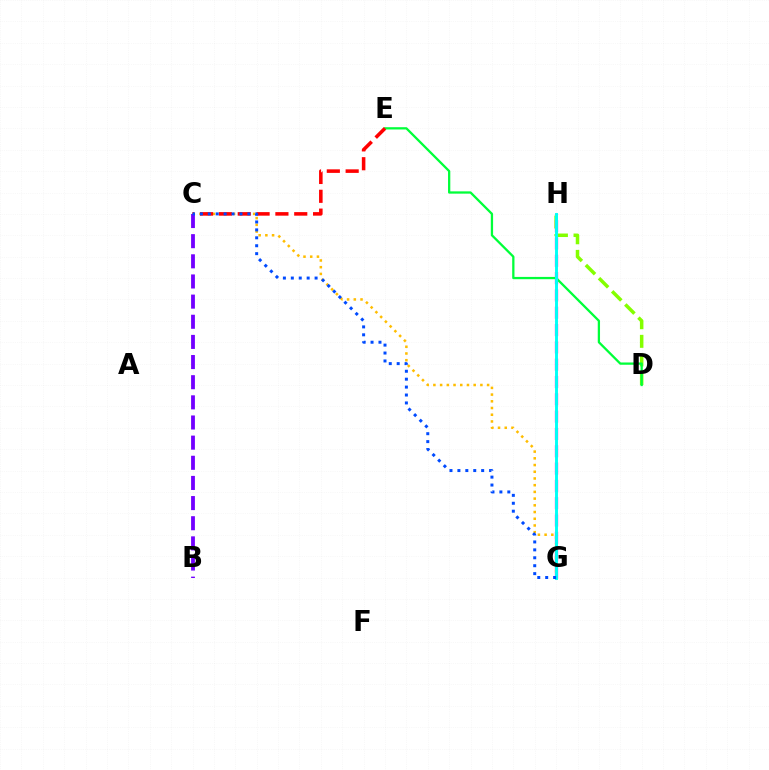{('D', 'H'): [{'color': '#84ff00', 'line_style': 'dashed', 'thickness': 2.53}], ('G', 'H'): [{'color': '#ff00cf', 'line_style': 'dashed', 'thickness': 2.35}, {'color': '#00fff6', 'line_style': 'solid', 'thickness': 2.1}], ('C', 'G'): [{'color': '#ffbd00', 'line_style': 'dotted', 'thickness': 1.82}, {'color': '#004bff', 'line_style': 'dotted', 'thickness': 2.15}], ('D', 'E'): [{'color': '#00ff39', 'line_style': 'solid', 'thickness': 1.64}], ('C', 'E'): [{'color': '#ff0000', 'line_style': 'dashed', 'thickness': 2.56}], ('B', 'C'): [{'color': '#7200ff', 'line_style': 'dashed', 'thickness': 2.74}]}